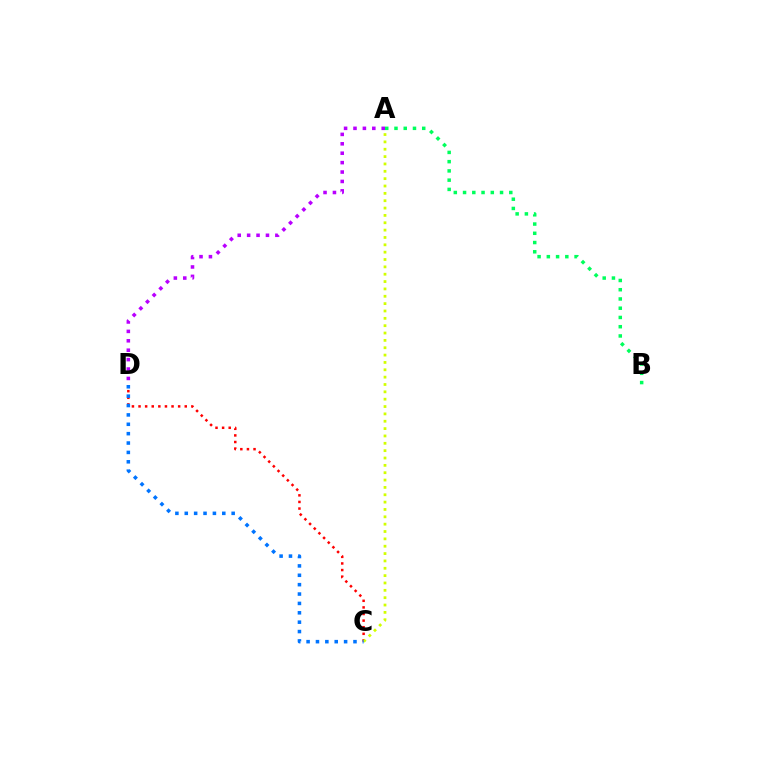{('C', 'D'): [{'color': '#ff0000', 'line_style': 'dotted', 'thickness': 1.79}, {'color': '#0074ff', 'line_style': 'dotted', 'thickness': 2.55}], ('A', 'C'): [{'color': '#d1ff00', 'line_style': 'dotted', 'thickness': 2.0}], ('A', 'B'): [{'color': '#00ff5c', 'line_style': 'dotted', 'thickness': 2.51}], ('A', 'D'): [{'color': '#b900ff', 'line_style': 'dotted', 'thickness': 2.56}]}